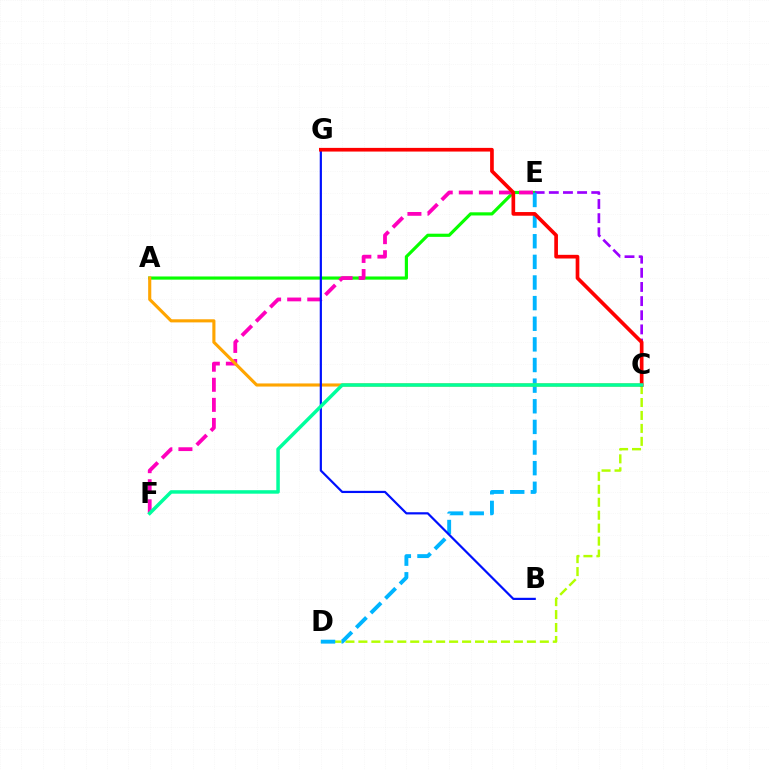{('C', 'D'): [{'color': '#b3ff00', 'line_style': 'dashed', 'thickness': 1.76}], ('A', 'E'): [{'color': '#08ff00', 'line_style': 'solid', 'thickness': 2.28}], ('C', 'E'): [{'color': '#9b00ff', 'line_style': 'dashed', 'thickness': 1.92}], ('D', 'E'): [{'color': '#00b5ff', 'line_style': 'dashed', 'thickness': 2.8}], ('E', 'F'): [{'color': '#ff00bd', 'line_style': 'dashed', 'thickness': 2.73}], ('A', 'C'): [{'color': '#ffa500', 'line_style': 'solid', 'thickness': 2.24}], ('B', 'G'): [{'color': '#0010ff', 'line_style': 'solid', 'thickness': 1.58}], ('C', 'G'): [{'color': '#ff0000', 'line_style': 'solid', 'thickness': 2.65}], ('C', 'F'): [{'color': '#00ff9d', 'line_style': 'solid', 'thickness': 2.51}]}